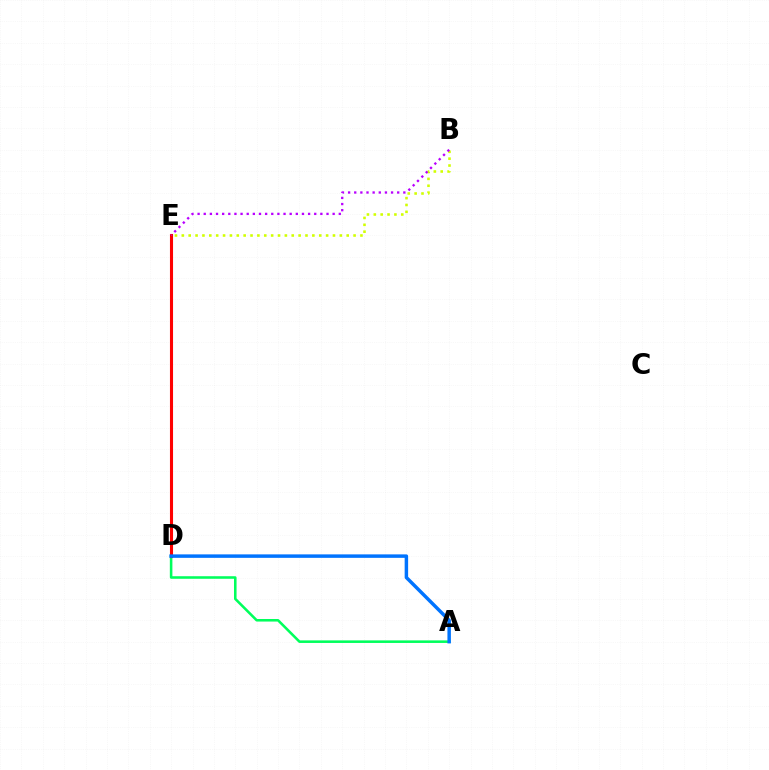{('B', 'E'): [{'color': '#d1ff00', 'line_style': 'dotted', 'thickness': 1.87}, {'color': '#b900ff', 'line_style': 'dotted', 'thickness': 1.67}], ('A', 'D'): [{'color': '#00ff5c', 'line_style': 'solid', 'thickness': 1.84}, {'color': '#0074ff', 'line_style': 'solid', 'thickness': 2.5}], ('D', 'E'): [{'color': '#ff0000', 'line_style': 'solid', 'thickness': 2.22}]}